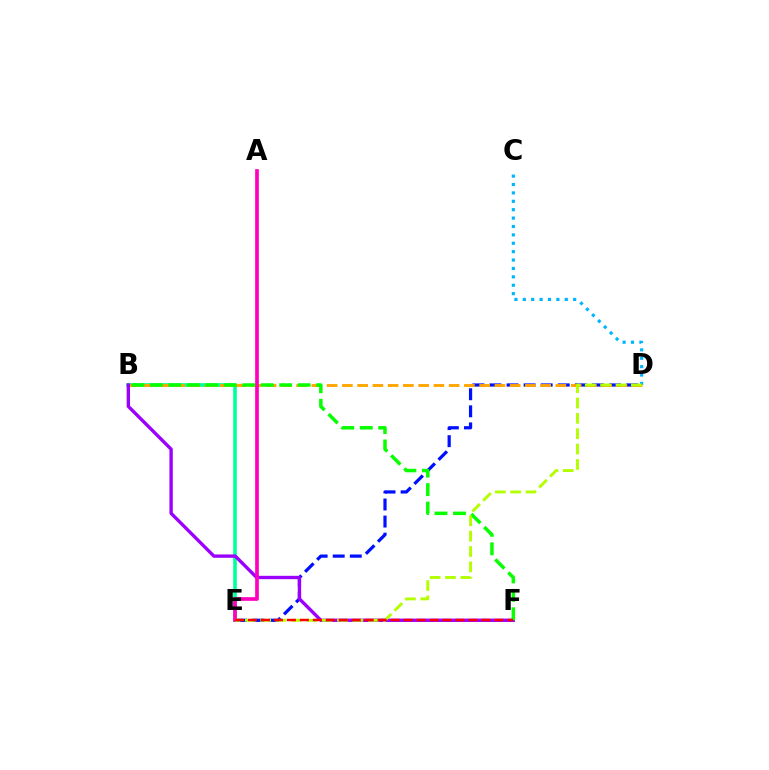{('D', 'E'): [{'color': '#0010ff', 'line_style': 'dashed', 'thickness': 2.32}, {'color': '#b3ff00', 'line_style': 'dashed', 'thickness': 2.09}], ('C', 'D'): [{'color': '#00b5ff', 'line_style': 'dotted', 'thickness': 2.28}], ('B', 'E'): [{'color': '#00ff9d', 'line_style': 'solid', 'thickness': 2.6}], ('B', 'D'): [{'color': '#ffa500', 'line_style': 'dashed', 'thickness': 2.07}], ('B', 'F'): [{'color': '#9b00ff', 'line_style': 'solid', 'thickness': 2.42}, {'color': '#08ff00', 'line_style': 'dashed', 'thickness': 2.51}], ('A', 'E'): [{'color': '#ff00bd', 'line_style': 'solid', 'thickness': 2.66}], ('E', 'F'): [{'color': '#ff0000', 'line_style': 'dashed', 'thickness': 1.76}]}